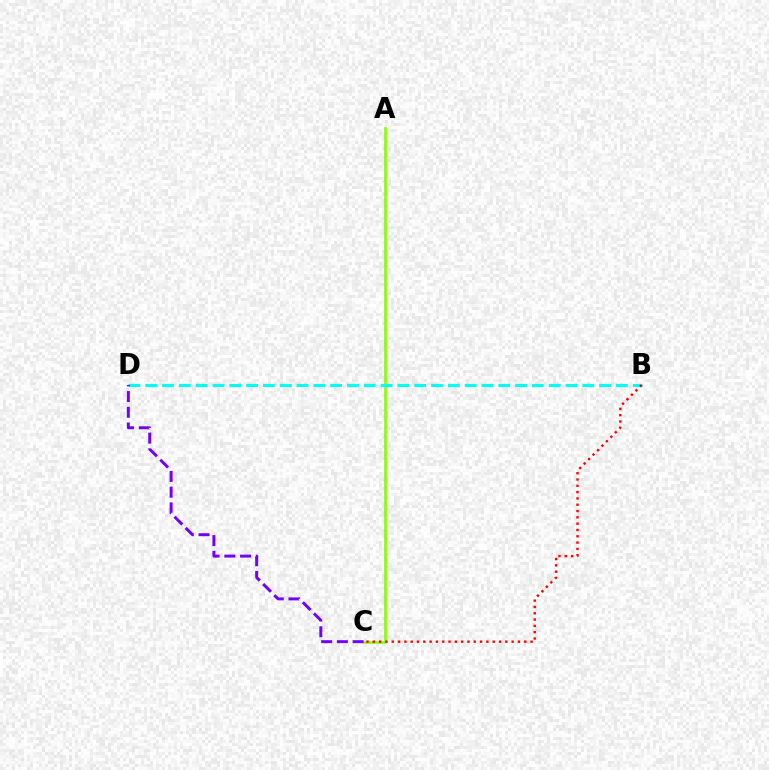{('A', 'C'): [{'color': '#84ff00', 'line_style': 'solid', 'thickness': 1.88}], ('B', 'D'): [{'color': '#00fff6', 'line_style': 'dashed', 'thickness': 2.28}], ('B', 'C'): [{'color': '#ff0000', 'line_style': 'dotted', 'thickness': 1.71}], ('C', 'D'): [{'color': '#7200ff', 'line_style': 'dashed', 'thickness': 2.14}]}